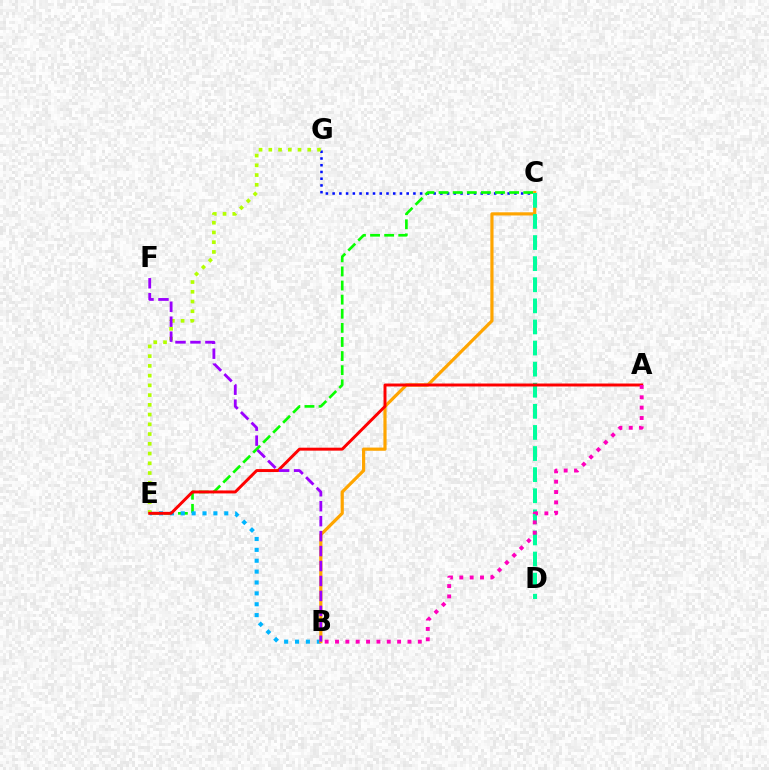{('C', 'G'): [{'color': '#0010ff', 'line_style': 'dotted', 'thickness': 1.83}], ('C', 'E'): [{'color': '#08ff00', 'line_style': 'dashed', 'thickness': 1.92}], ('B', 'E'): [{'color': '#00b5ff', 'line_style': 'dotted', 'thickness': 2.96}], ('B', 'C'): [{'color': '#ffa500', 'line_style': 'solid', 'thickness': 2.29}], ('C', 'D'): [{'color': '#00ff9d', 'line_style': 'dashed', 'thickness': 2.87}], ('E', 'G'): [{'color': '#b3ff00', 'line_style': 'dotted', 'thickness': 2.65}], ('A', 'E'): [{'color': '#ff0000', 'line_style': 'solid', 'thickness': 2.13}], ('A', 'B'): [{'color': '#ff00bd', 'line_style': 'dotted', 'thickness': 2.81}], ('B', 'F'): [{'color': '#9b00ff', 'line_style': 'dashed', 'thickness': 2.03}]}